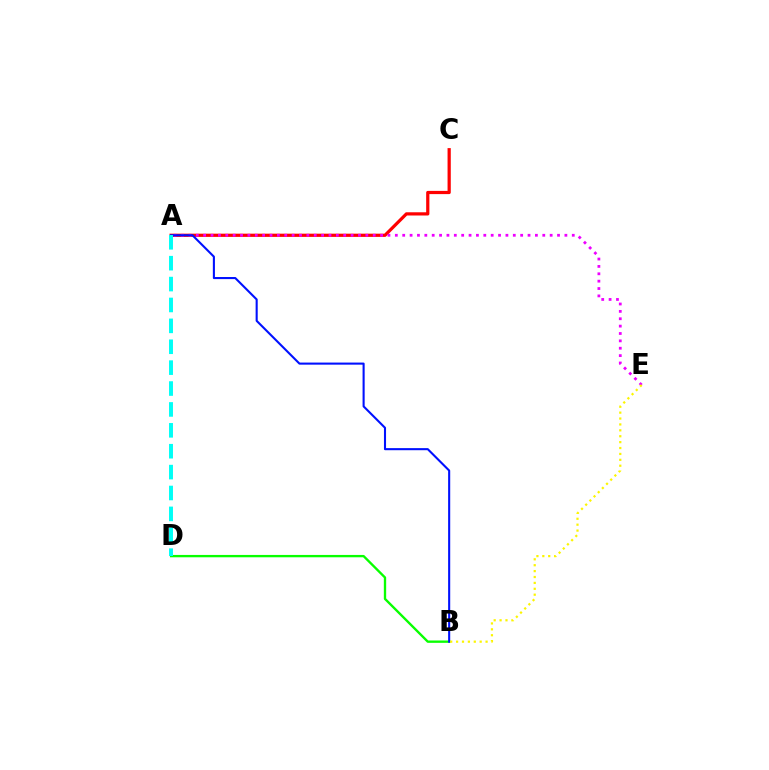{('A', 'C'): [{'color': '#ff0000', 'line_style': 'solid', 'thickness': 2.32}], ('A', 'E'): [{'color': '#ee00ff', 'line_style': 'dotted', 'thickness': 2.0}], ('B', 'D'): [{'color': '#08ff00', 'line_style': 'solid', 'thickness': 1.69}], ('A', 'B'): [{'color': '#0010ff', 'line_style': 'solid', 'thickness': 1.5}], ('B', 'E'): [{'color': '#fcf500', 'line_style': 'dotted', 'thickness': 1.6}], ('A', 'D'): [{'color': '#00fff6', 'line_style': 'dashed', 'thickness': 2.84}]}